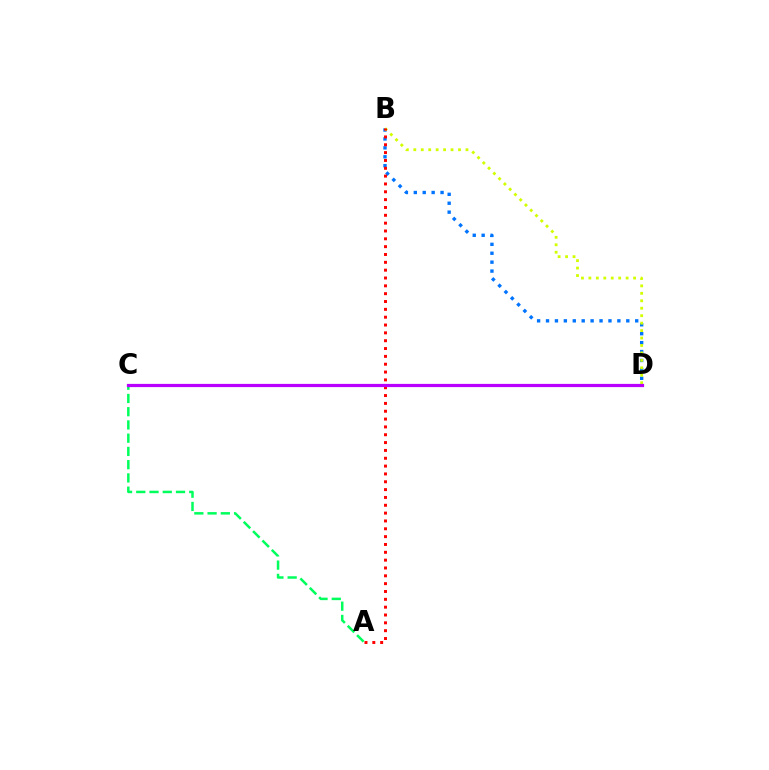{('B', 'D'): [{'color': '#0074ff', 'line_style': 'dotted', 'thickness': 2.42}, {'color': '#d1ff00', 'line_style': 'dotted', 'thickness': 2.02}], ('A', 'B'): [{'color': '#ff0000', 'line_style': 'dotted', 'thickness': 2.13}], ('A', 'C'): [{'color': '#00ff5c', 'line_style': 'dashed', 'thickness': 1.8}], ('C', 'D'): [{'color': '#b900ff', 'line_style': 'solid', 'thickness': 2.32}]}